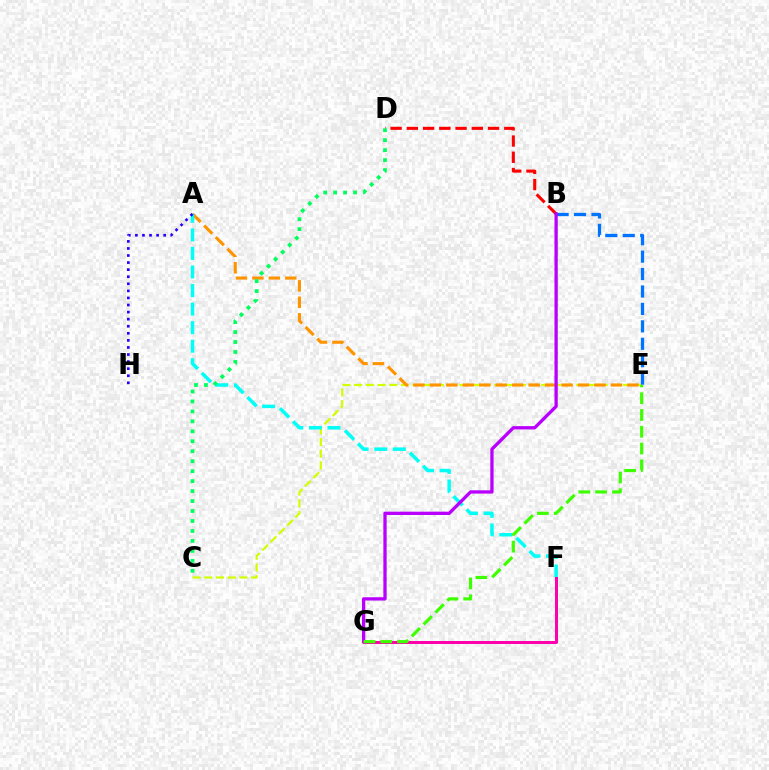{('C', 'E'): [{'color': '#d1ff00', 'line_style': 'dashed', 'thickness': 1.59}], ('B', 'D'): [{'color': '#ff0000', 'line_style': 'dashed', 'thickness': 2.21}], ('A', 'E'): [{'color': '#ff9400', 'line_style': 'dashed', 'thickness': 2.24}], ('B', 'E'): [{'color': '#0074ff', 'line_style': 'dashed', 'thickness': 2.37}], ('A', 'F'): [{'color': '#00fff6', 'line_style': 'dashed', 'thickness': 2.52}], ('C', 'D'): [{'color': '#00ff5c', 'line_style': 'dotted', 'thickness': 2.71}], ('B', 'G'): [{'color': '#b900ff', 'line_style': 'solid', 'thickness': 2.38}], ('A', 'H'): [{'color': '#2500ff', 'line_style': 'dotted', 'thickness': 1.92}], ('F', 'G'): [{'color': '#ff00ac', 'line_style': 'solid', 'thickness': 2.15}], ('E', 'G'): [{'color': '#3dff00', 'line_style': 'dashed', 'thickness': 2.28}]}